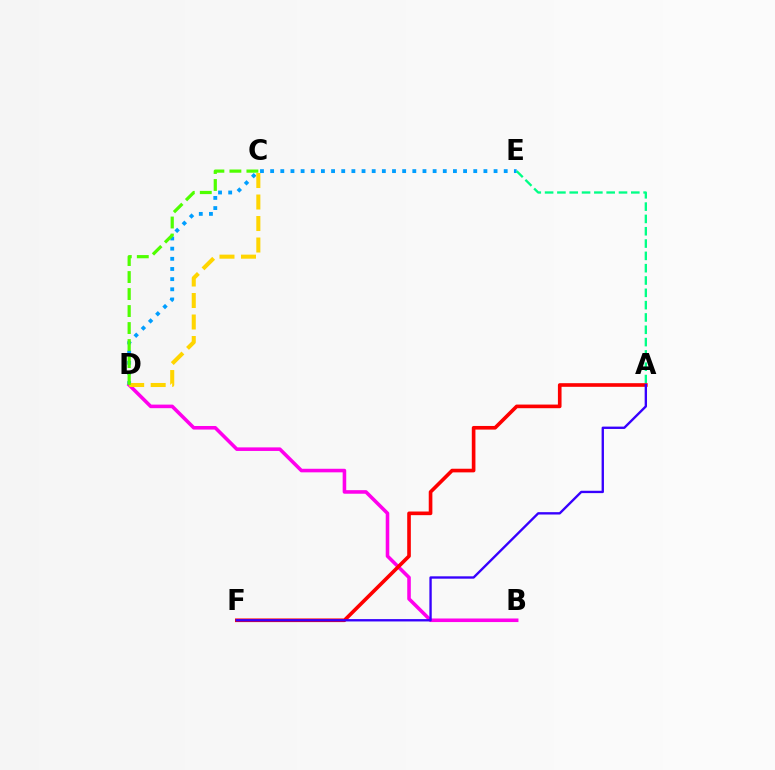{('D', 'E'): [{'color': '#009eff', 'line_style': 'dotted', 'thickness': 2.76}], ('B', 'D'): [{'color': '#ff00ed', 'line_style': 'solid', 'thickness': 2.57}], ('A', 'E'): [{'color': '#00ff86', 'line_style': 'dashed', 'thickness': 1.67}], ('C', 'D'): [{'color': '#ffd500', 'line_style': 'dashed', 'thickness': 2.92}, {'color': '#4fff00', 'line_style': 'dashed', 'thickness': 2.31}], ('A', 'F'): [{'color': '#ff0000', 'line_style': 'solid', 'thickness': 2.62}, {'color': '#3700ff', 'line_style': 'solid', 'thickness': 1.7}]}